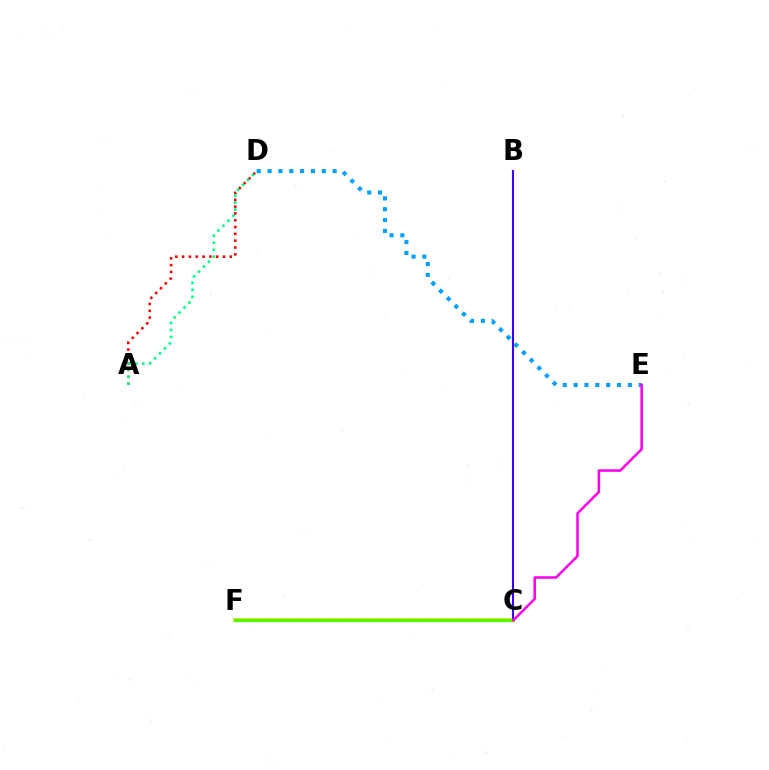{('A', 'D'): [{'color': '#ff0000', 'line_style': 'dotted', 'thickness': 1.85}, {'color': '#00ff86', 'line_style': 'dotted', 'thickness': 1.9}], ('C', 'F'): [{'color': '#ffd500', 'line_style': 'solid', 'thickness': 2.6}, {'color': '#4fff00', 'line_style': 'solid', 'thickness': 2.36}], ('B', 'C'): [{'color': '#3700ff', 'line_style': 'solid', 'thickness': 1.51}], ('D', 'E'): [{'color': '#009eff', 'line_style': 'dotted', 'thickness': 2.95}], ('C', 'E'): [{'color': '#ff00ed', 'line_style': 'solid', 'thickness': 1.83}]}